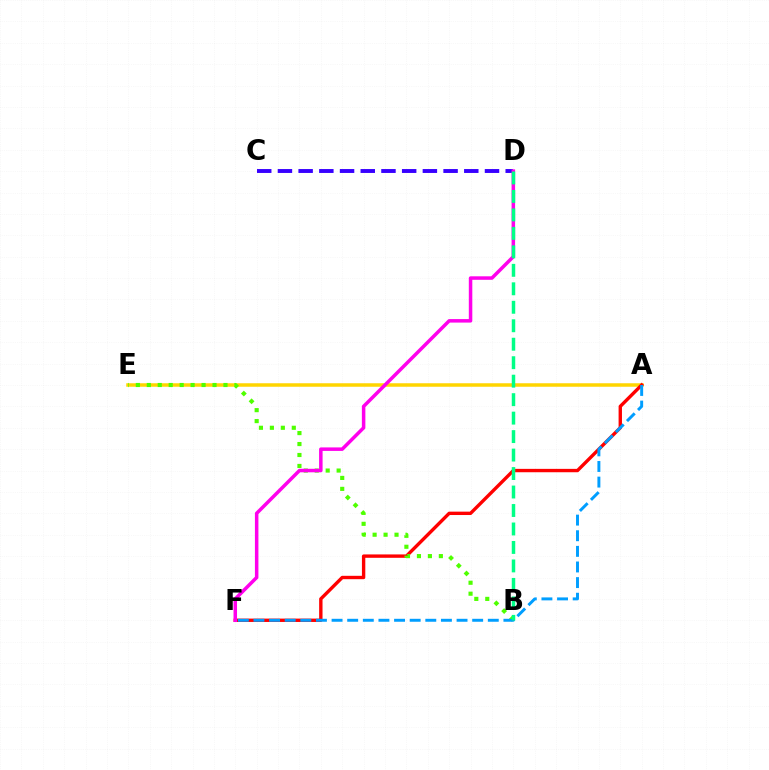{('A', 'E'): [{'color': '#ffd500', 'line_style': 'solid', 'thickness': 2.52}], ('A', 'F'): [{'color': '#ff0000', 'line_style': 'solid', 'thickness': 2.43}, {'color': '#009eff', 'line_style': 'dashed', 'thickness': 2.12}], ('C', 'D'): [{'color': '#3700ff', 'line_style': 'dashed', 'thickness': 2.81}], ('B', 'E'): [{'color': '#4fff00', 'line_style': 'dotted', 'thickness': 2.98}], ('D', 'F'): [{'color': '#ff00ed', 'line_style': 'solid', 'thickness': 2.52}], ('B', 'D'): [{'color': '#00ff86', 'line_style': 'dashed', 'thickness': 2.51}]}